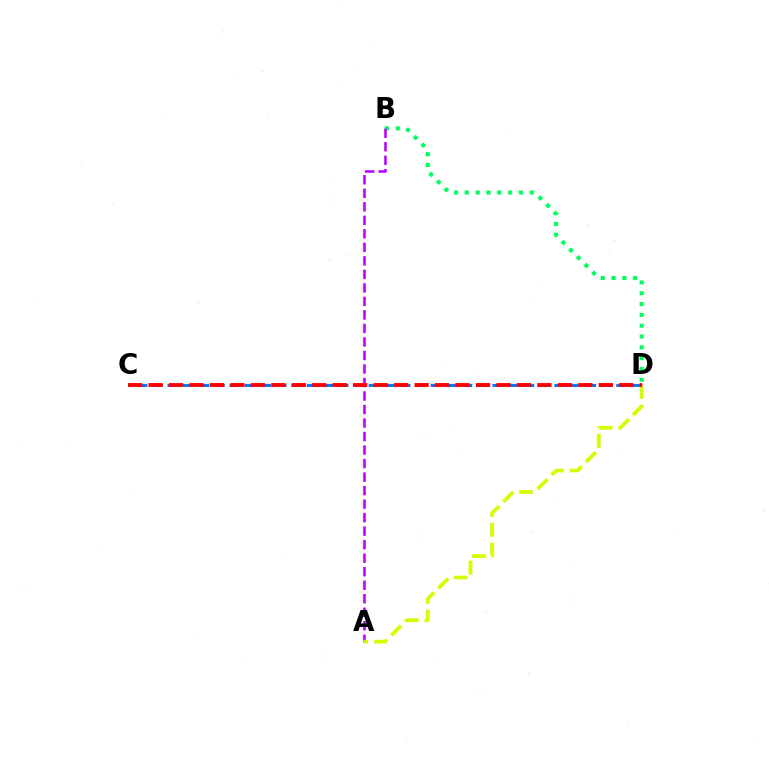{('B', 'D'): [{'color': '#00ff5c', 'line_style': 'dotted', 'thickness': 2.94}], ('C', 'D'): [{'color': '#0074ff', 'line_style': 'dashed', 'thickness': 2.1}, {'color': '#ff0000', 'line_style': 'dashed', 'thickness': 2.78}], ('A', 'B'): [{'color': '#b900ff', 'line_style': 'dashed', 'thickness': 1.84}], ('A', 'D'): [{'color': '#d1ff00', 'line_style': 'dashed', 'thickness': 2.69}]}